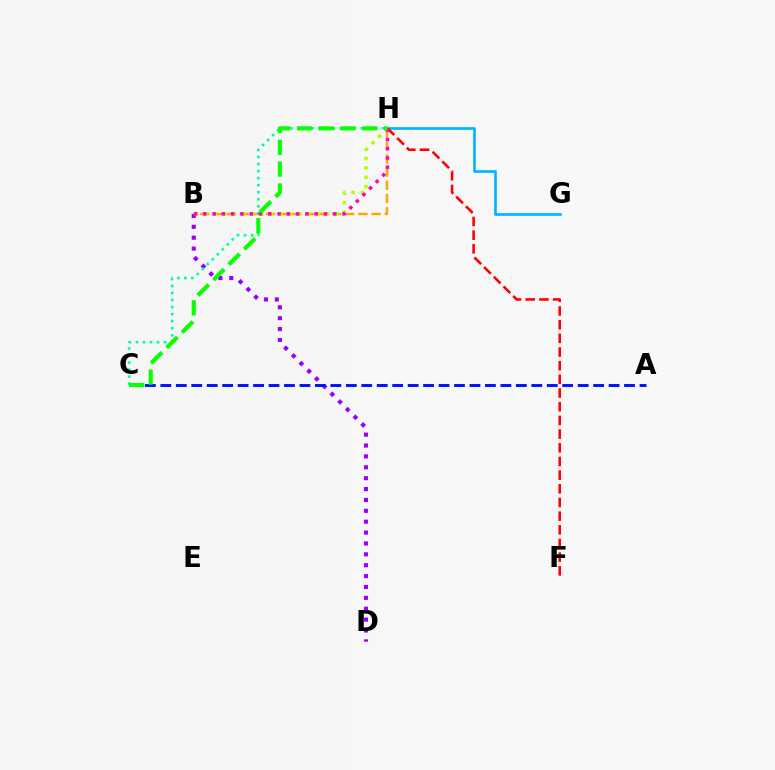{('G', 'H'): [{'color': '#00b5ff', 'line_style': 'solid', 'thickness': 1.92}], ('B', 'H'): [{'color': '#ffa500', 'line_style': 'dashed', 'thickness': 1.79}, {'color': '#b3ff00', 'line_style': 'dotted', 'thickness': 2.54}, {'color': '#ff00bd', 'line_style': 'dotted', 'thickness': 2.52}], ('B', 'D'): [{'color': '#9b00ff', 'line_style': 'dotted', 'thickness': 2.96}], ('A', 'C'): [{'color': '#0010ff', 'line_style': 'dashed', 'thickness': 2.1}], ('F', 'H'): [{'color': '#ff0000', 'line_style': 'dashed', 'thickness': 1.86}], ('C', 'H'): [{'color': '#00ff9d', 'line_style': 'dotted', 'thickness': 1.91}, {'color': '#08ff00', 'line_style': 'dashed', 'thickness': 2.96}]}